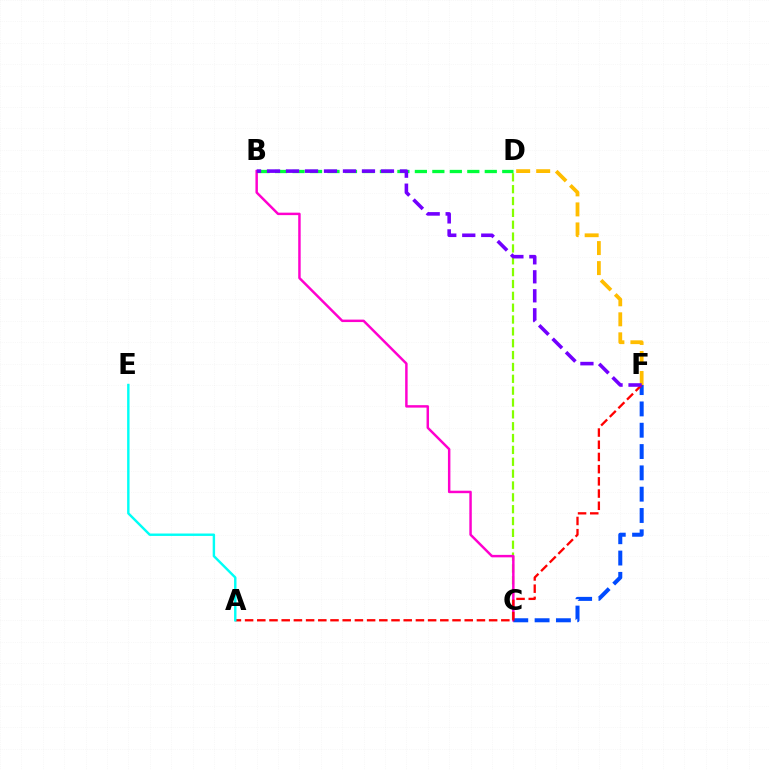{('C', 'D'): [{'color': '#84ff00', 'line_style': 'dashed', 'thickness': 1.61}], ('B', 'C'): [{'color': '#ff00cf', 'line_style': 'solid', 'thickness': 1.78}], ('C', 'F'): [{'color': '#004bff', 'line_style': 'dashed', 'thickness': 2.9}], ('D', 'F'): [{'color': '#ffbd00', 'line_style': 'dashed', 'thickness': 2.72}], ('A', 'F'): [{'color': '#ff0000', 'line_style': 'dashed', 'thickness': 1.66}], ('B', 'D'): [{'color': '#00ff39', 'line_style': 'dashed', 'thickness': 2.37}], ('A', 'E'): [{'color': '#00fff6', 'line_style': 'solid', 'thickness': 1.74}], ('B', 'F'): [{'color': '#7200ff', 'line_style': 'dashed', 'thickness': 2.58}]}